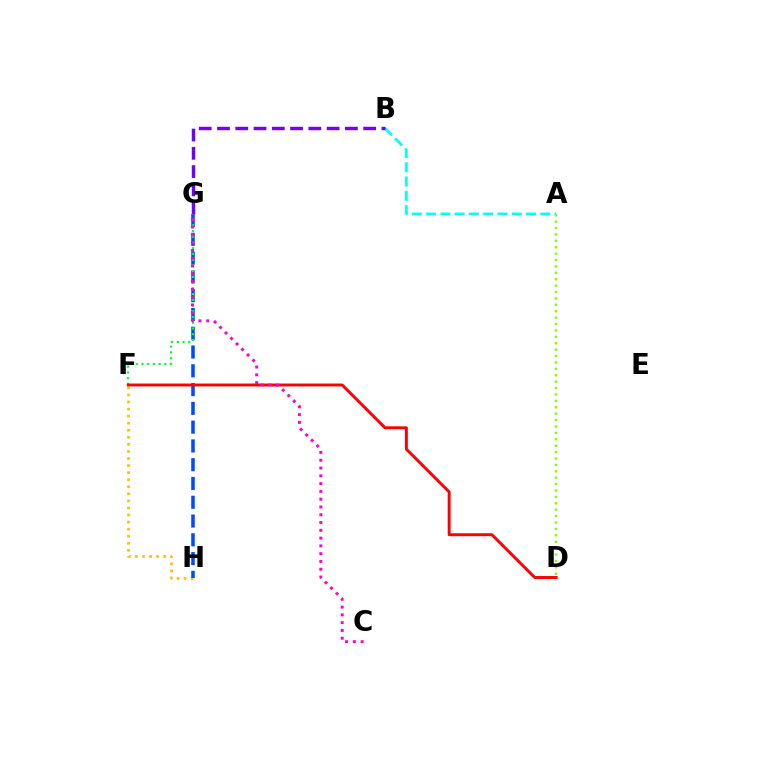{('F', 'H'): [{'color': '#ffbd00', 'line_style': 'dotted', 'thickness': 1.92}], ('G', 'H'): [{'color': '#004bff', 'line_style': 'dashed', 'thickness': 2.55}], ('F', 'G'): [{'color': '#00ff39', 'line_style': 'dotted', 'thickness': 1.56}], ('A', 'D'): [{'color': '#84ff00', 'line_style': 'dotted', 'thickness': 1.74}], ('D', 'F'): [{'color': '#ff0000', 'line_style': 'solid', 'thickness': 2.11}], ('A', 'B'): [{'color': '#00fff6', 'line_style': 'dashed', 'thickness': 1.94}], ('C', 'G'): [{'color': '#ff00cf', 'line_style': 'dotted', 'thickness': 2.12}], ('B', 'G'): [{'color': '#7200ff', 'line_style': 'dashed', 'thickness': 2.48}]}